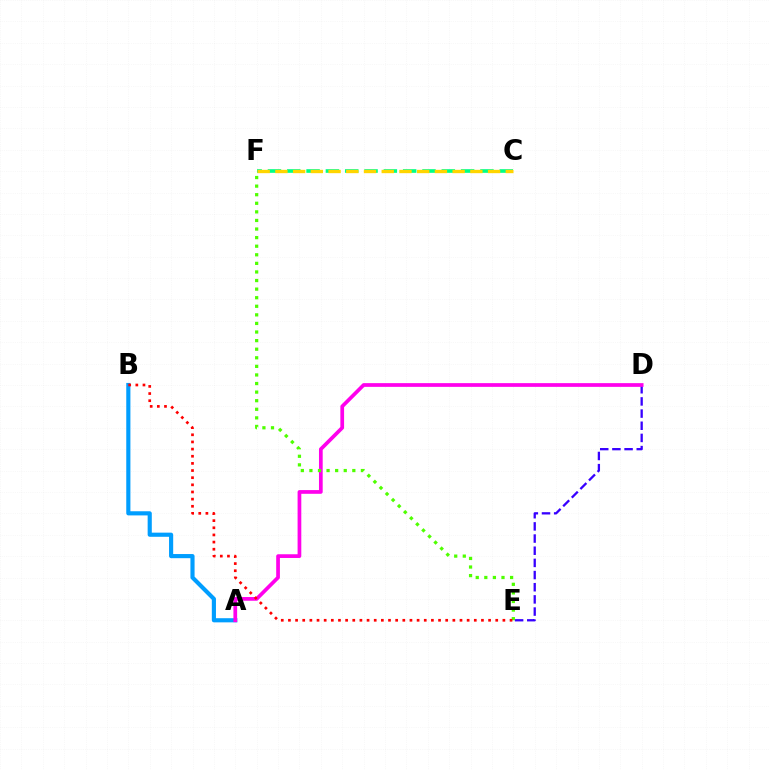{('C', 'F'): [{'color': '#00ff86', 'line_style': 'dashed', 'thickness': 2.62}, {'color': '#ffd500', 'line_style': 'dashed', 'thickness': 2.41}], ('A', 'B'): [{'color': '#009eff', 'line_style': 'solid', 'thickness': 2.98}], ('D', 'E'): [{'color': '#3700ff', 'line_style': 'dashed', 'thickness': 1.65}], ('A', 'D'): [{'color': '#ff00ed', 'line_style': 'solid', 'thickness': 2.68}], ('E', 'F'): [{'color': '#4fff00', 'line_style': 'dotted', 'thickness': 2.33}], ('B', 'E'): [{'color': '#ff0000', 'line_style': 'dotted', 'thickness': 1.94}]}